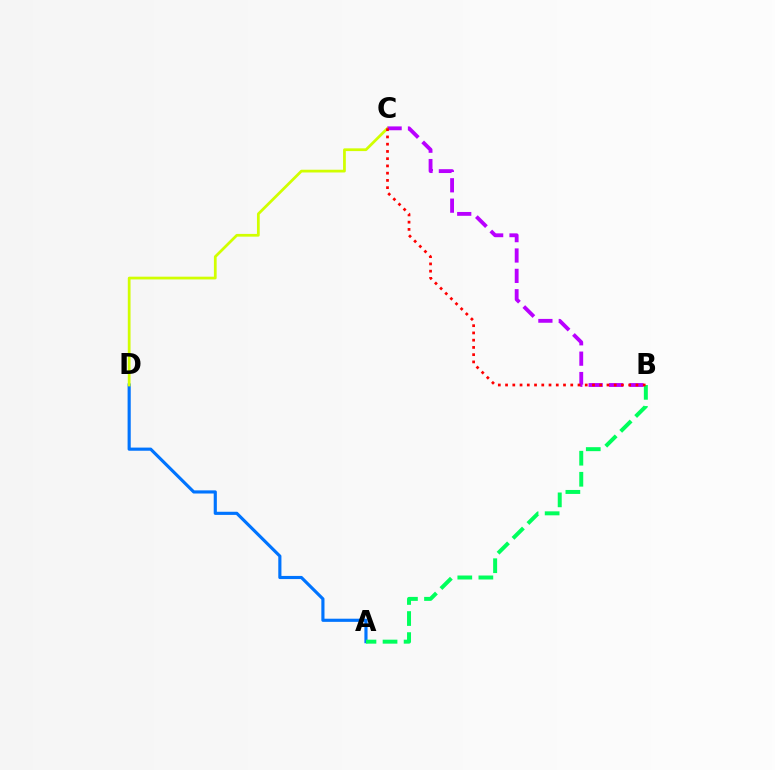{('A', 'D'): [{'color': '#0074ff', 'line_style': 'solid', 'thickness': 2.26}], ('C', 'D'): [{'color': '#d1ff00', 'line_style': 'solid', 'thickness': 1.98}], ('B', 'C'): [{'color': '#b900ff', 'line_style': 'dashed', 'thickness': 2.77}, {'color': '#ff0000', 'line_style': 'dotted', 'thickness': 1.97}], ('A', 'B'): [{'color': '#00ff5c', 'line_style': 'dashed', 'thickness': 2.86}]}